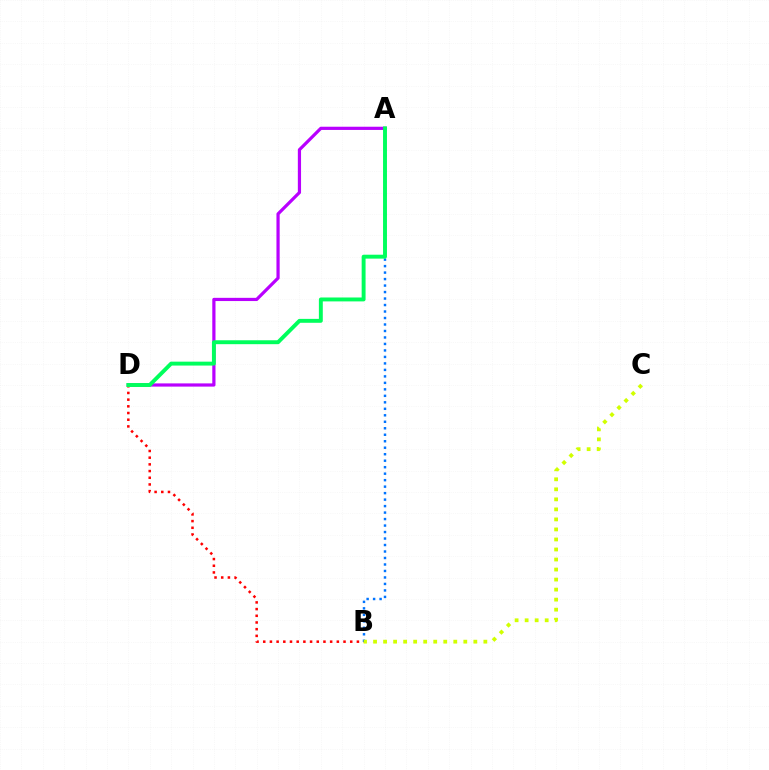{('B', 'D'): [{'color': '#ff0000', 'line_style': 'dotted', 'thickness': 1.82}], ('A', 'B'): [{'color': '#0074ff', 'line_style': 'dotted', 'thickness': 1.76}], ('A', 'D'): [{'color': '#b900ff', 'line_style': 'solid', 'thickness': 2.31}, {'color': '#00ff5c', 'line_style': 'solid', 'thickness': 2.82}], ('B', 'C'): [{'color': '#d1ff00', 'line_style': 'dotted', 'thickness': 2.72}]}